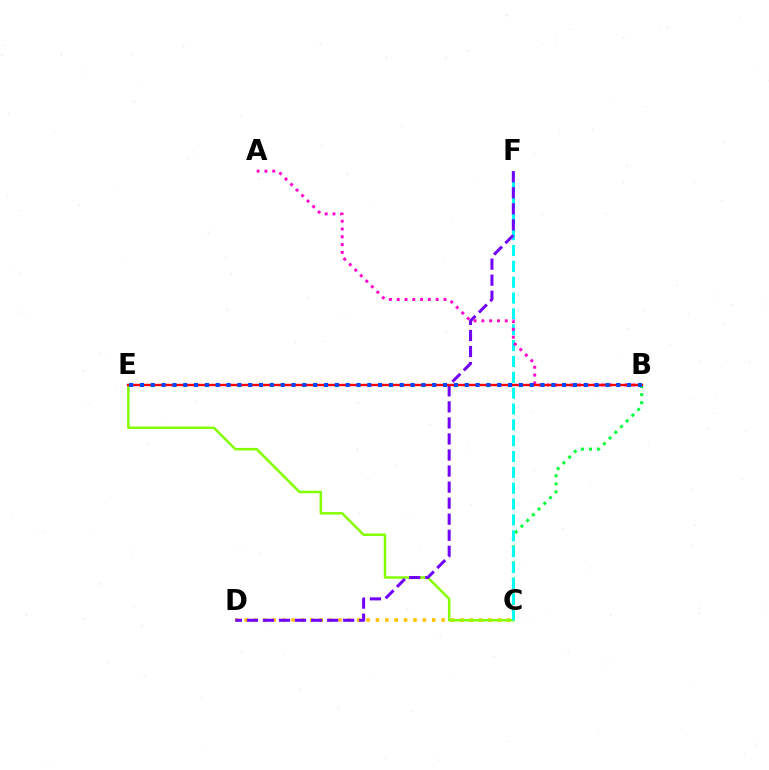{('C', 'D'): [{'color': '#ffbd00', 'line_style': 'dotted', 'thickness': 2.55}], ('B', 'C'): [{'color': '#00ff39', 'line_style': 'dotted', 'thickness': 2.19}], ('C', 'E'): [{'color': '#84ff00', 'line_style': 'solid', 'thickness': 1.8}], ('C', 'F'): [{'color': '#00fff6', 'line_style': 'dashed', 'thickness': 2.15}], ('D', 'F'): [{'color': '#7200ff', 'line_style': 'dashed', 'thickness': 2.18}], ('A', 'B'): [{'color': '#ff00cf', 'line_style': 'dotted', 'thickness': 2.12}], ('B', 'E'): [{'color': '#ff0000', 'line_style': 'solid', 'thickness': 1.72}, {'color': '#004bff', 'line_style': 'dotted', 'thickness': 2.94}]}